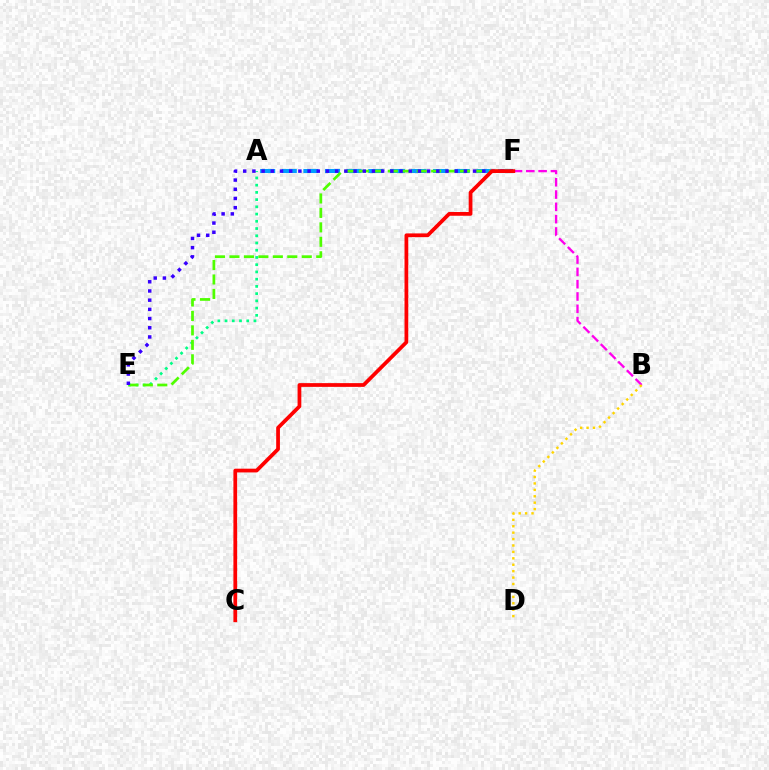{('A', 'E'): [{'color': '#00ff86', 'line_style': 'dotted', 'thickness': 1.96}], ('A', 'F'): [{'color': '#009eff', 'line_style': 'dashed', 'thickness': 2.94}], ('E', 'F'): [{'color': '#4fff00', 'line_style': 'dashed', 'thickness': 1.96}, {'color': '#3700ff', 'line_style': 'dotted', 'thickness': 2.5}], ('B', 'F'): [{'color': '#ff00ed', 'line_style': 'dashed', 'thickness': 1.67}], ('C', 'F'): [{'color': '#ff0000', 'line_style': 'solid', 'thickness': 2.7}], ('B', 'D'): [{'color': '#ffd500', 'line_style': 'dotted', 'thickness': 1.74}]}